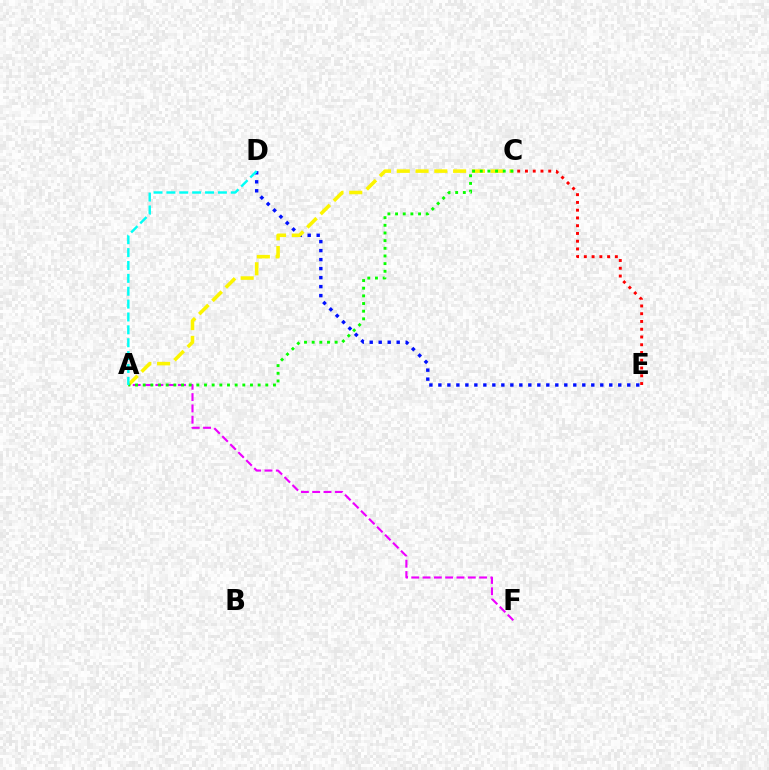{('D', 'E'): [{'color': '#0010ff', 'line_style': 'dotted', 'thickness': 2.44}], ('A', 'F'): [{'color': '#ee00ff', 'line_style': 'dashed', 'thickness': 1.54}], ('A', 'C'): [{'color': '#fcf500', 'line_style': 'dashed', 'thickness': 2.55}, {'color': '#08ff00', 'line_style': 'dotted', 'thickness': 2.08}], ('C', 'E'): [{'color': '#ff0000', 'line_style': 'dotted', 'thickness': 2.11}], ('A', 'D'): [{'color': '#00fff6', 'line_style': 'dashed', 'thickness': 1.75}]}